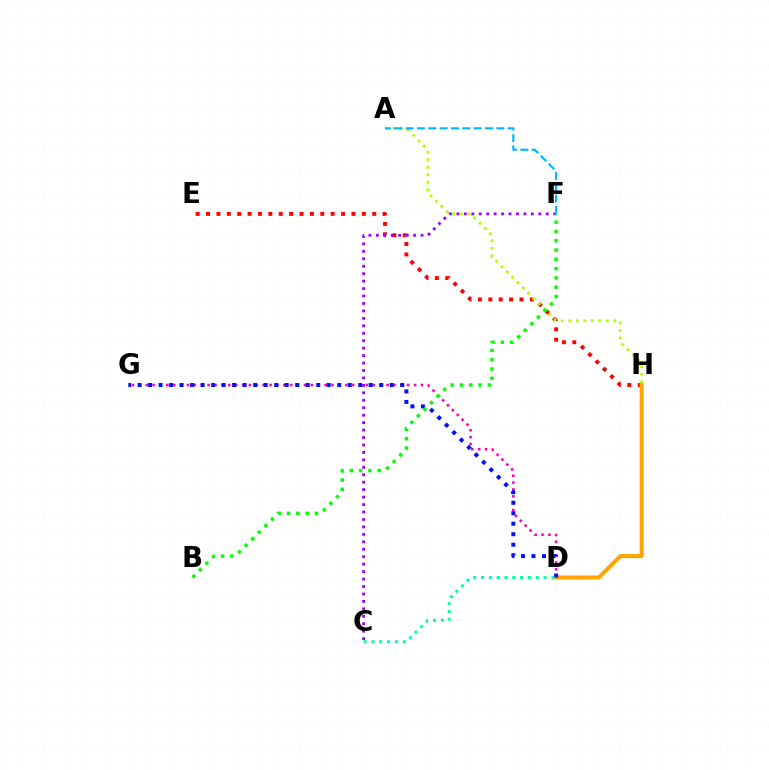{('E', 'H'): [{'color': '#ff0000', 'line_style': 'dotted', 'thickness': 2.82}], ('D', 'H'): [{'color': '#ffa500', 'line_style': 'solid', 'thickness': 2.92}], ('A', 'H'): [{'color': '#b3ff00', 'line_style': 'dotted', 'thickness': 2.04}], ('D', 'G'): [{'color': '#ff00bd', 'line_style': 'dotted', 'thickness': 1.87}, {'color': '#0010ff', 'line_style': 'dotted', 'thickness': 2.86}], ('C', 'F'): [{'color': '#9b00ff', 'line_style': 'dotted', 'thickness': 2.02}], ('A', 'F'): [{'color': '#00b5ff', 'line_style': 'dashed', 'thickness': 1.54}], ('C', 'D'): [{'color': '#00ff9d', 'line_style': 'dotted', 'thickness': 2.13}], ('B', 'F'): [{'color': '#08ff00', 'line_style': 'dotted', 'thickness': 2.53}]}